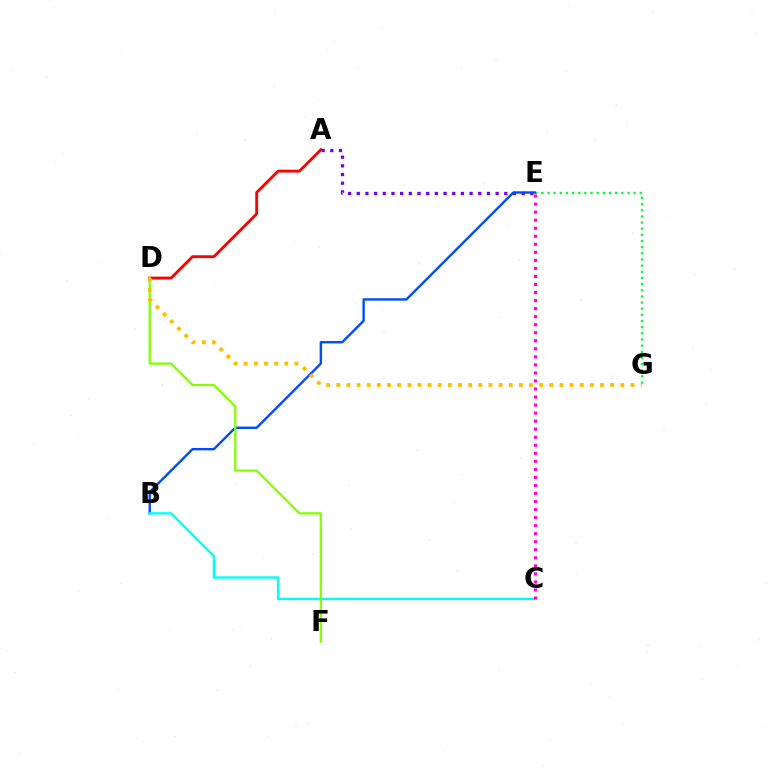{('A', 'D'): [{'color': '#ff0000', 'line_style': 'solid', 'thickness': 2.05}], ('E', 'G'): [{'color': '#00ff39', 'line_style': 'dotted', 'thickness': 1.67}], ('A', 'E'): [{'color': '#7200ff', 'line_style': 'dotted', 'thickness': 2.36}], ('B', 'E'): [{'color': '#004bff', 'line_style': 'solid', 'thickness': 1.72}], ('B', 'C'): [{'color': '#00fff6', 'line_style': 'solid', 'thickness': 1.71}], ('D', 'F'): [{'color': '#84ff00', 'line_style': 'solid', 'thickness': 1.63}], ('D', 'G'): [{'color': '#ffbd00', 'line_style': 'dotted', 'thickness': 2.76}], ('C', 'E'): [{'color': '#ff00cf', 'line_style': 'dotted', 'thickness': 2.18}]}